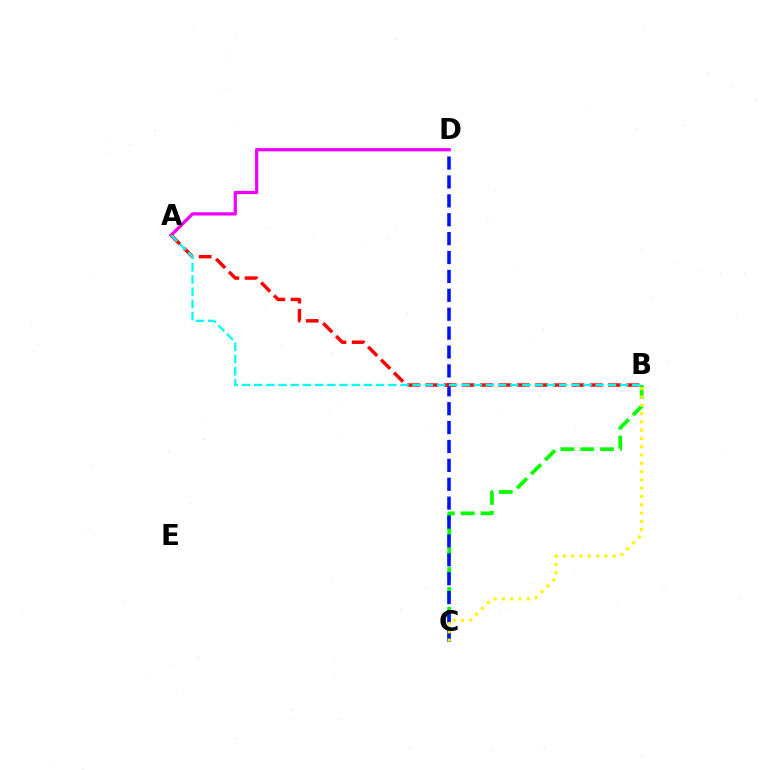{('B', 'C'): [{'color': '#08ff00', 'line_style': 'dashed', 'thickness': 2.69}, {'color': '#fcf500', 'line_style': 'dotted', 'thickness': 2.25}], ('C', 'D'): [{'color': '#0010ff', 'line_style': 'dashed', 'thickness': 2.57}], ('A', 'D'): [{'color': '#ee00ff', 'line_style': 'solid', 'thickness': 2.35}], ('A', 'B'): [{'color': '#ff0000', 'line_style': 'dashed', 'thickness': 2.48}, {'color': '#00fff6', 'line_style': 'dashed', 'thickness': 1.66}]}